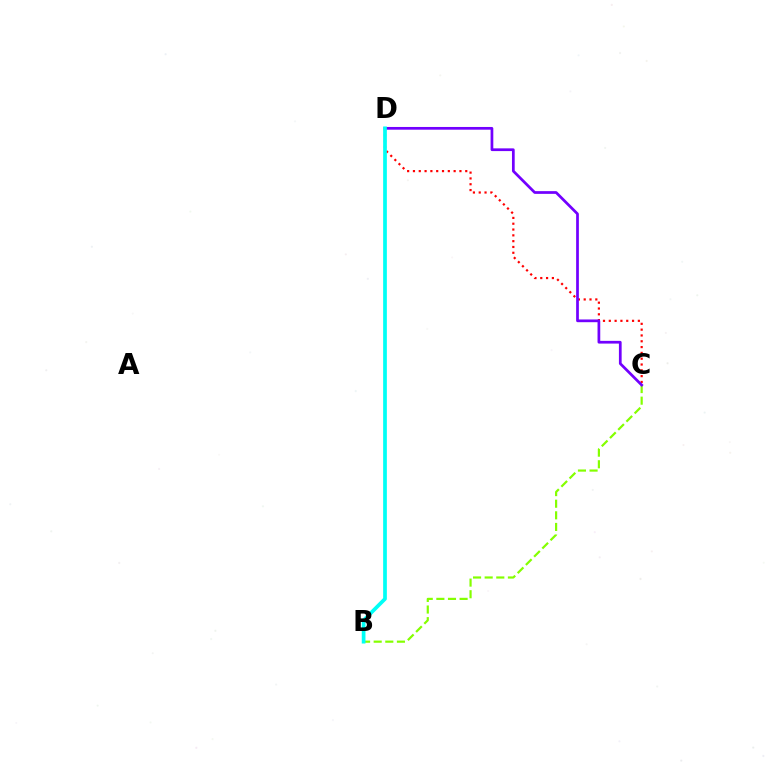{('B', 'C'): [{'color': '#84ff00', 'line_style': 'dashed', 'thickness': 1.58}], ('C', 'D'): [{'color': '#ff0000', 'line_style': 'dotted', 'thickness': 1.58}, {'color': '#7200ff', 'line_style': 'solid', 'thickness': 1.96}], ('B', 'D'): [{'color': '#00fff6', 'line_style': 'solid', 'thickness': 2.67}]}